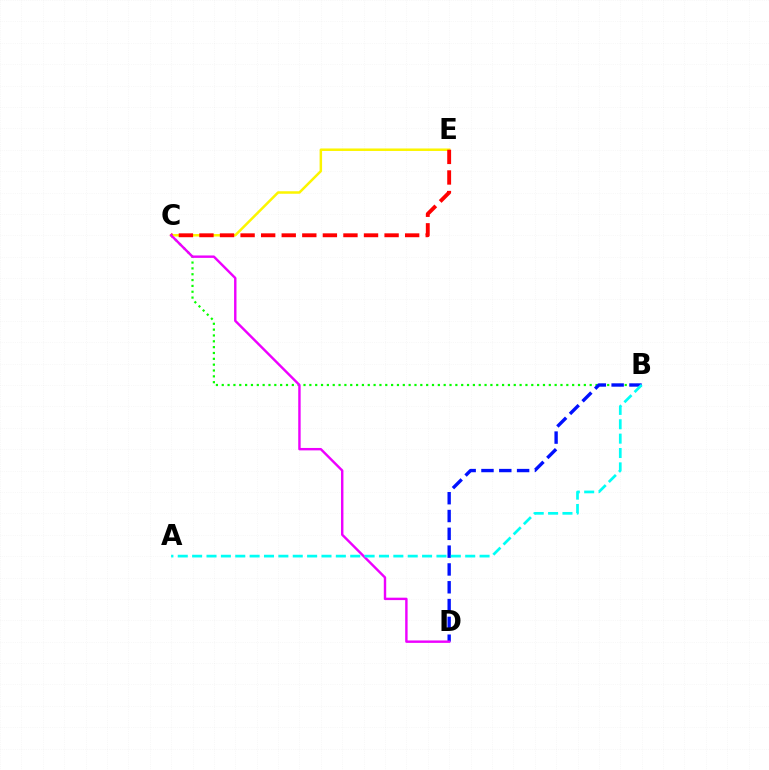{('B', 'C'): [{'color': '#08ff00', 'line_style': 'dotted', 'thickness': 1.59}], ('C', 'E'): [{'color': '#fcf500', 'line_style': 'solid', 'thickness': 1.8}, {'color': '#ff0000', 'line_style': 'dashed', 'thickness': 2.79}], ('B', 'D'): [{'color': '#0010ff', 'line_style': 'dashed', 'thickness': 2.42}], ('C', 'D'): [{'color': '#ee00ff', 'line_style': 'solid', 'thickness': 1.74}], ('A', 'B'): [{'color': '#00fff6', 'line_style': 'dashed', 'thickness': 1.95}]}